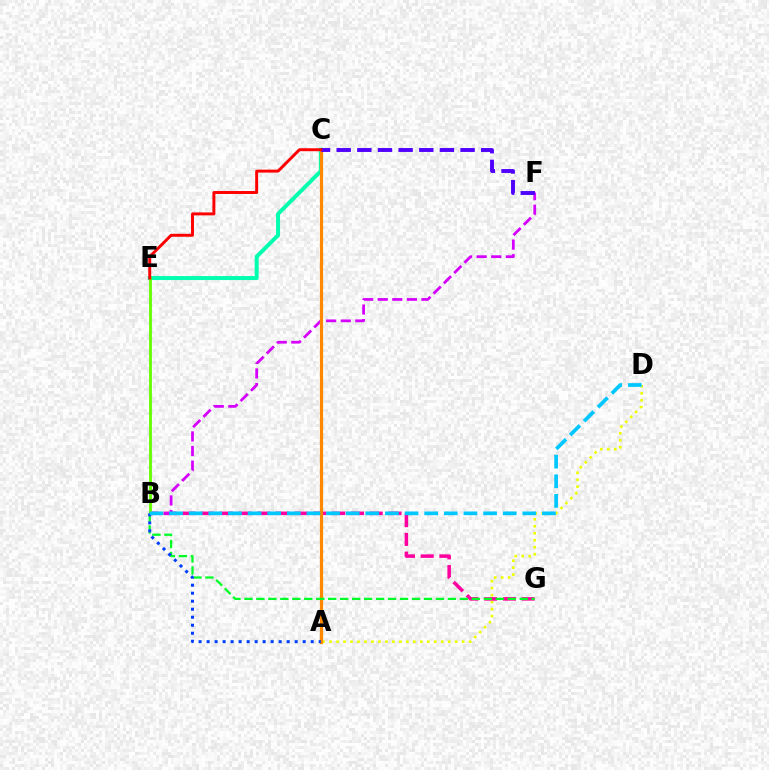{('C', 'E'): [{'color': '#00ffaf', 'line_style': 'solid', 'thickness': 2.86}, {'color': '#ff0000', 'line_style': 'solid', 'thickness': 2.12}], ('A', 'D'): [{'color': '#eeff00', 'line_style': 'dotted', 'thickness': 1.9}], ('B', 'G'): [{'color': '#ff00a0', 'line_style': 'dashed', 'thickness': 2.55}, {'color': '#00ff27', 'line_style': 'dashed', 'thickness': 1.63}], ('B', 'F'): [{'color': '#d600ff', 'line_style': 'dashed', 'thickness': 1.98}], ('B', 'E'): [{'color': '#66ff00', 'line_style': 'solid', 'thickness': 2.05}], ('A', 'C'): [{'color': '#ff8800', 'line_style': 'solid', 'thickness': 2.28}], ('A', 'B'): [{'color': '#003fff', 'line_style': 'dotted', 'thickness': 2.18}], ('C', 'F'): [{'color': '#4f00ff', 'line_style': 'dashed', 'thickness': 2.8}], ('B', 'D'): [{'color': '#00c7ff', 'line_style': 'dashed', 'thickness': 2.67}]}